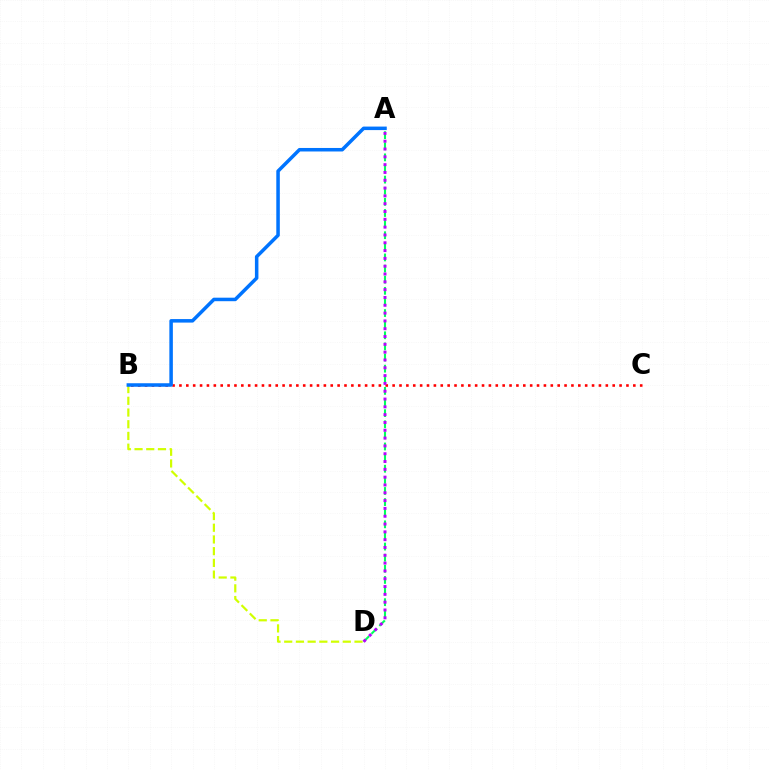{('B', 'D'): [{'color': '#d1ff00', 'line_style': 'dashed', 'thickness': 1.59}], ('A', 'D'): [{'color': '#00ff5c', 'line_style': 'dashed', 'thickness': 1.51}, {'color': '#b900ff', 'line_style': 'dotted', 'thickness': 2.12}], ('B', 'C'): [{'color': '#ff0000', 'line_style': 'dotted', 'thickness': 1.87}], ('A', 'B'): [{'color': '#0074ff', 'line_style': 'solid', 'thickness': 2.53}]}